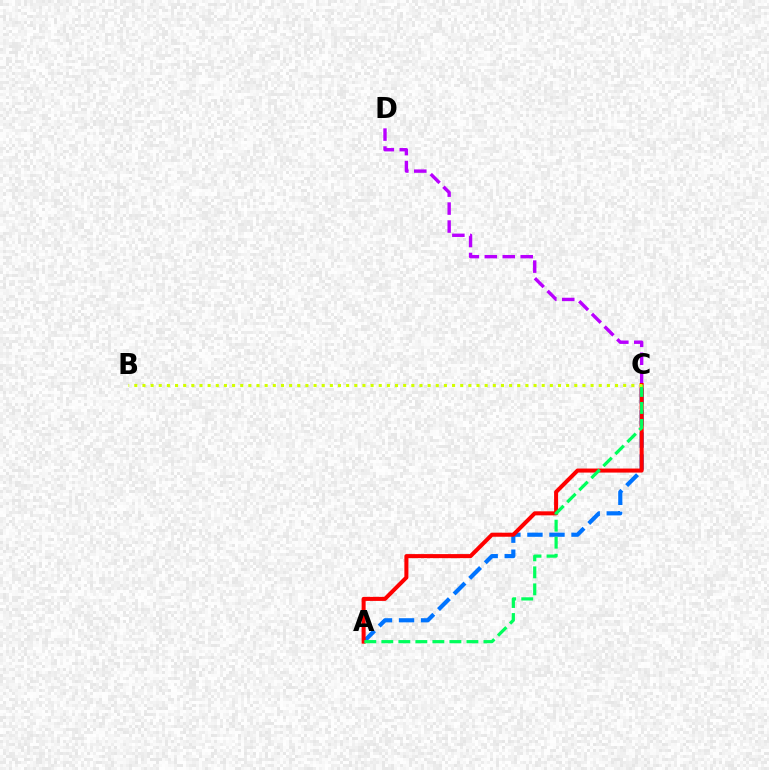{('A', 'C'): [{'color': '#0074ff', 'line_style': 'dashed', 'thickness': 2.99}, {'color': '#ff0000', 'line_style': 'solid', 'thickness': 2.9}, {'color': '#00ff5c', 'line_style': 'dashed', 'thickness': 2.31}], ('C', 'D'): [{'color': '#b900ff', 'line_style': 'dashed', 'thickness': 2.44}], ('B', 'C'): [{'color': '#d1ff00', 'line_style': 'dotted', 'thickness': 2.21}]}